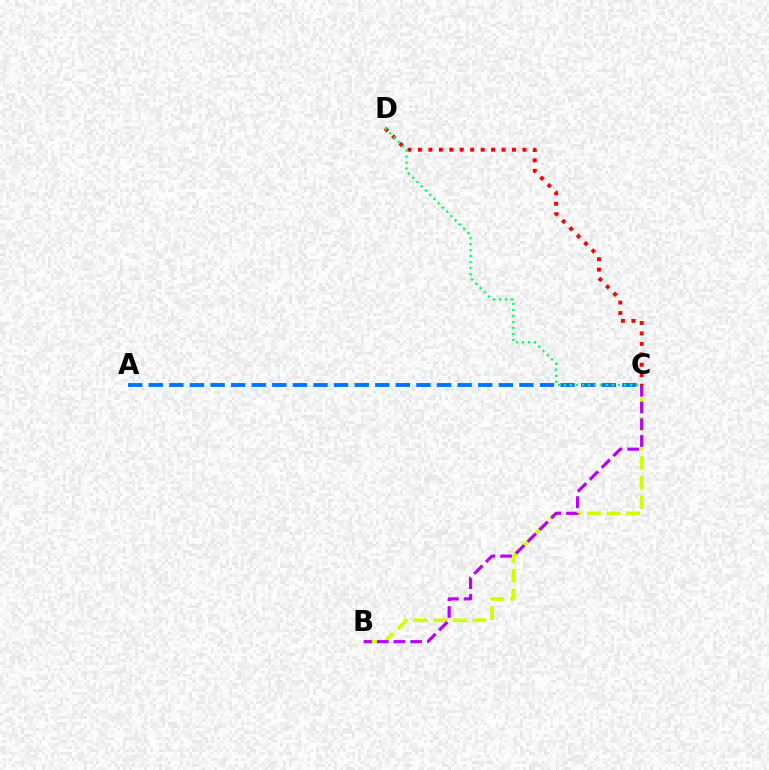{('C', 'D'): [{'color': '#ff0000', 'line_style': 'dotted', 'thickness': 2.84}, {'color': '#00ff5c', 'line_style': 'dotted', 'thickness': 1.63}], ('B', 'C'): [{'color': '#d1ff00', 'line_style': 'dashed', 'thickness': 2.67}, {'color': '#b900ff', 'line_style': 'dashed', 'thickness': 2.27}], ('A', 'C'): [{'color': '#0074ff', 'line_style': 'dashed', 'thickness': 2.8}]}